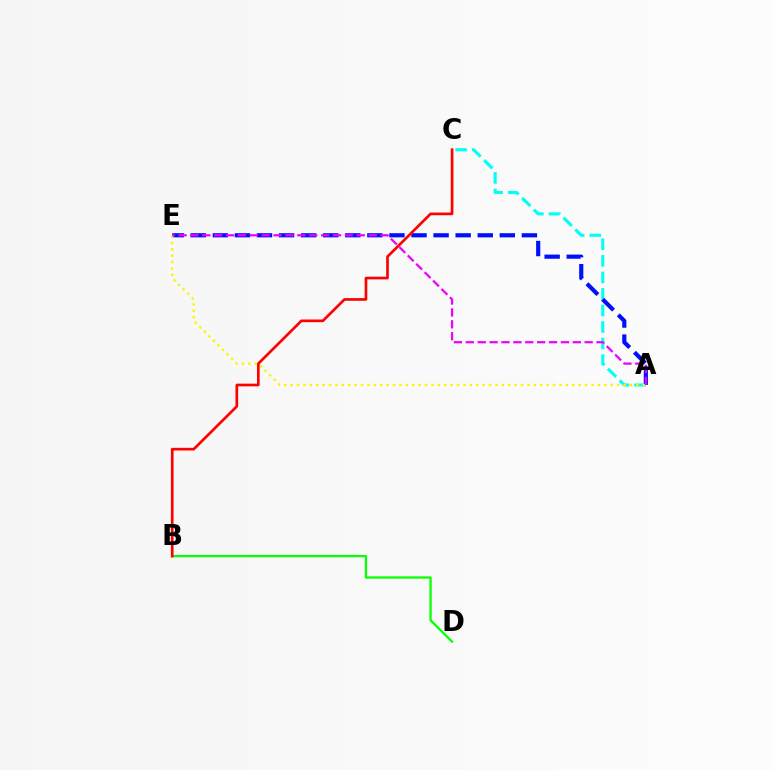{('A', 'C'): [{'color': '#00fff6', 'line_style': 'dashed', 'thickness': 2.25}], ('B', 'D'): [{'color': '#08ff00', 'line_style': 'solid', 'thickness': 1.63}], ('A', 'E'): [{'color': '#0010ff', 'line_style': 'dashed', 'thickness': 3.0}, {'color': '#fcf500', 'line_style': 'dotted', 'thickness': 1.74}, {'color': '#ee00ff', 'line_style': 'dashed', 'thickness': 1.61}], ('B', 'C'): [{'color': '#ff0000', 'line_style': 'solid', 'thickness': 1.93}]}